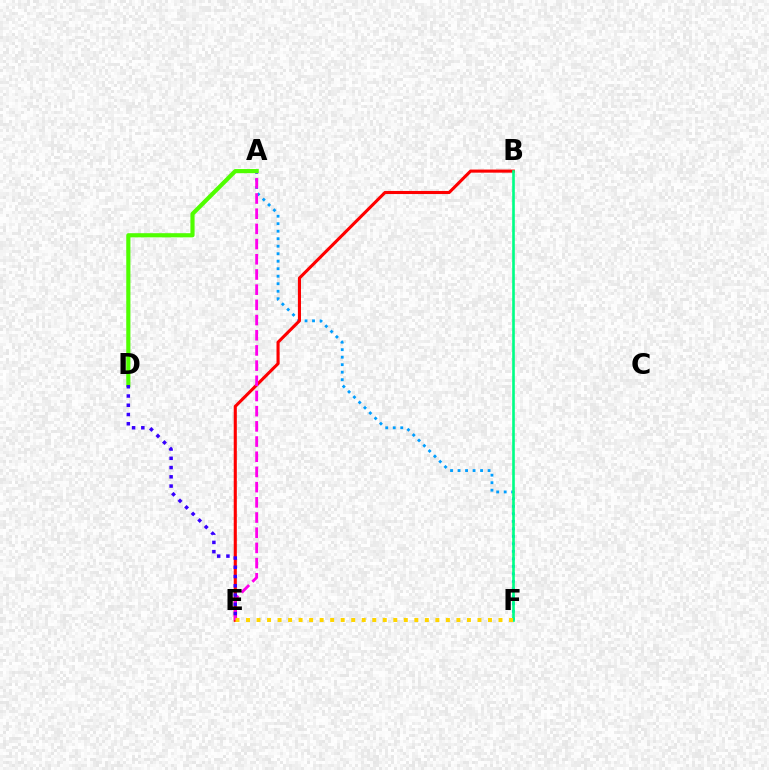{('A', 'F'): [{'color': '#009eff', 'line_style': 'dotted', 'thickness': 2.04}], ('B', 'E'): [{'color': '#ff0000', 'line_style': 'solid', 'thickness': 2.23}], ('B', 'F'): [{'color': '#00ff86', 'line_style': 'solid', 'thickness': 1.89}], ('A', 'E'): [{'color': '#ff00ed', 'line_style': 'dashed', 'thickness': 2.06}], ('E', 'F'): [{'color': '#ffd500', 'line_style': 'dotted', 'thickness': 2.86}], ('A', 'D'): [{'color': '#4fff00', 'line_style': 'solid', 'thickness': 2.99}], ('D', 'E'): [{'color': '#3700ff', 'line_style': 'dotted', 'thickness': 2.51}]}